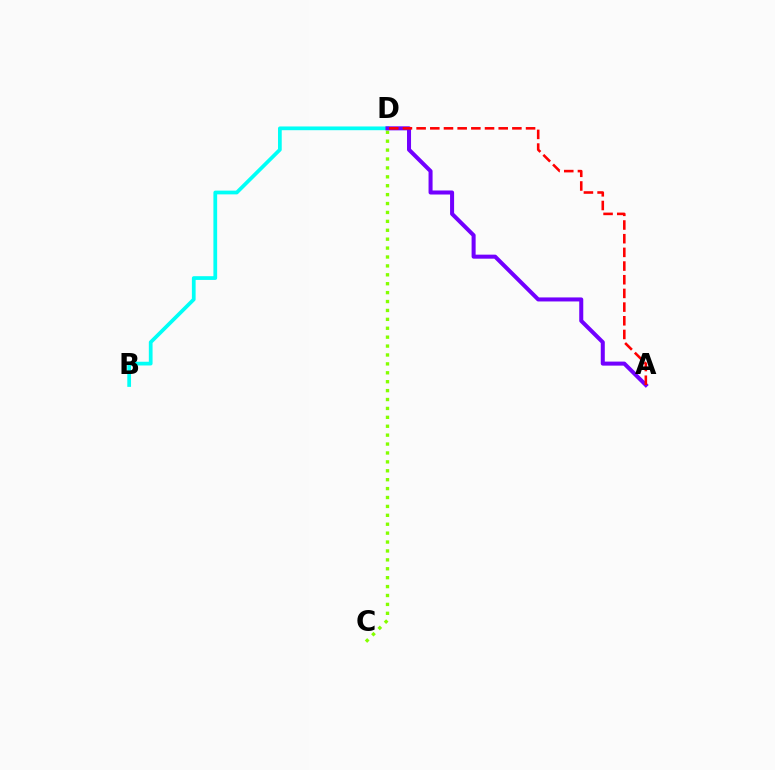{('B', 'D'): [{'color': '#00fff6', 'line_style': 'solid', 'thickness': 2.69}], ('C', 'D'): [{'color': '#84ff00', 'line_style': 'dotted', 'thickness': 2.42}], ('A', 'D'): [{'color': '#7200ff', 'line_style': 'solid', 'thickness': 2.9}, {'color': '#ff0000', 'line_style': 'dashed', 'thickness': 1.86}]}